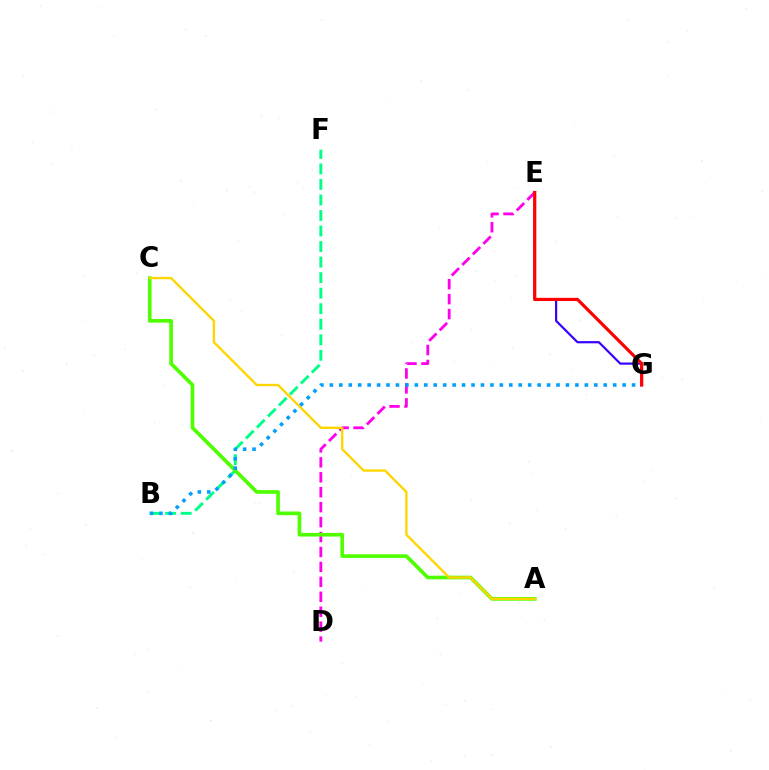{('B', 'F'): [{'color': '#00ff86', 'line_style': 'dashed', 'thickness': 2.11}], ('E', 'G'): [{'color': '#3700ff', 'line_style': 'solid', 'thickness': 1.58}, {'color': '#ff0000', 'line_style': 'solid', 'thickness': 2.3}], ('D', 'E'): [{'color': '#ff00ed', 'line_style': 'dashed', 'thickness': 2.03}], ('A', 'C'): [{'color': '#4fff00', 'line_style': 'solid', 'thickness': 2.63}, {'color': '#ffd500', 'line_style': 'solid', 'thickness': 1.69}], ('B', 'G'): [{'color': '#009eff', 'line_style': 'dotted', 'thickness': 2.57}]}